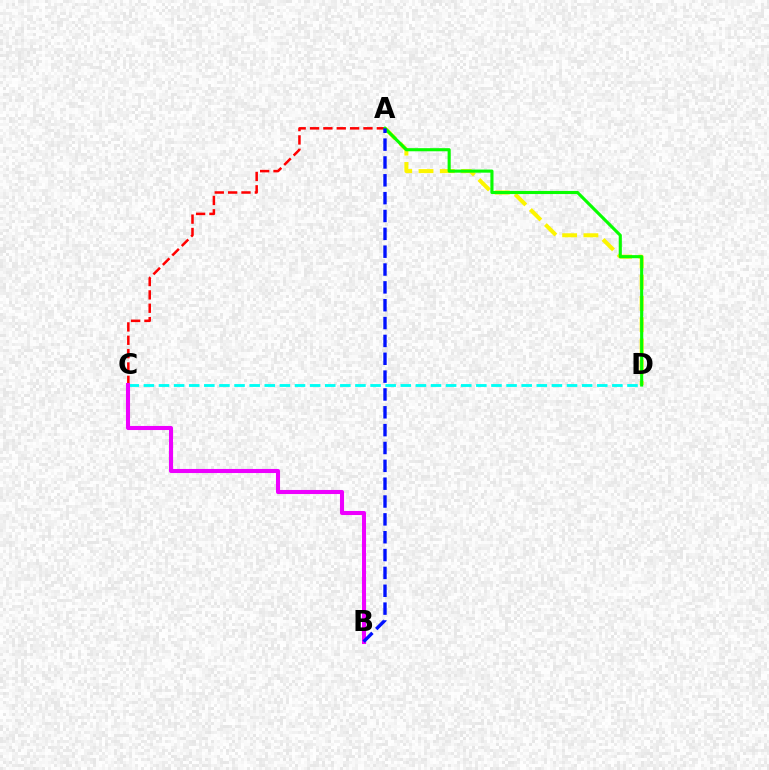{('A', 'D'): [{'color': '#fcf500', 'line_style': 'dashed', 'thickness': 2.89}, {'color': '#08ff00', 'line_style': 'solid', 'thickness': 2.24}], ('A', 'C'): [{'color': '#ff0000', 'line_style': 'dashed', 'thickness': 1.81}], ('C', 'D'): [{'color': '#00fff6', 'line_style': 'dashed', 'thickness': 2.05}], ('B', 'C'): [{'color': '#ee00ff', 'line_style': 'solid', 'thickness': 2.93}], ('A', 'B'): [{'color': '#0010ff', 'line_style': 'dashed', 'thickness': 2.42}]}